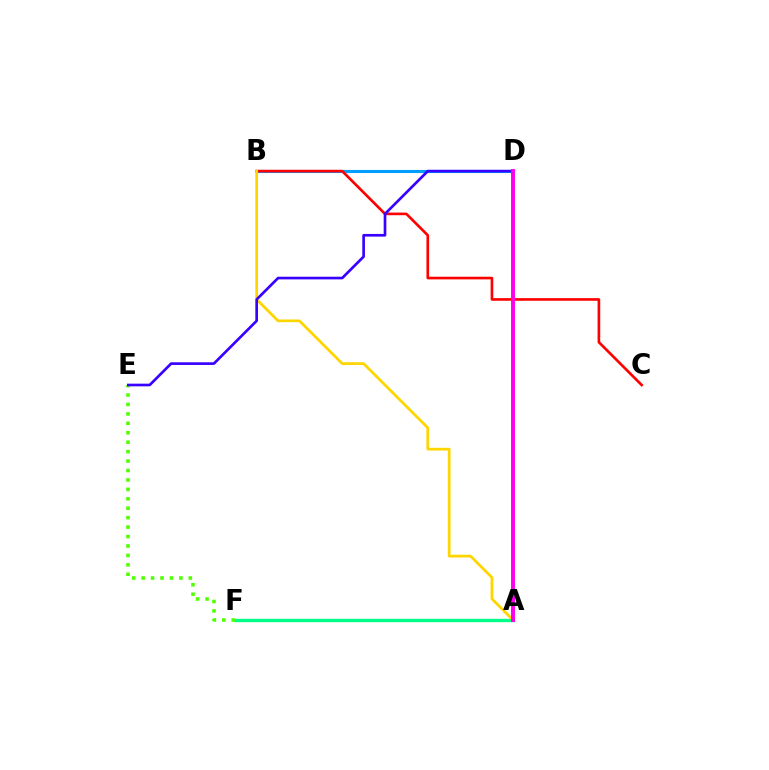{('B', 'D'): [{'color': '#009eff', 'line_style': 'solid', 'thickness': 2.22}], ('A', 'F'): [{'color': '#00ff86', 'line_style': 'solid', 'thickness': 2.41}], ('B', 'C'): [{'color': '#ff0000', 'line_style': 'solid', 'thickness': 1.91}], ('A', 'B'): [{'color': '#ffd500', 'line_style': 'solid', 'thickness': 1.98}], ('E', 'F'): [{'color': '#4fff00', 'line_style': 'dotted', 'thickness': 2.56}], ('D', 'E'): [{'color': '#3700ff', 'line_style': 'solid', 'thickness': 1.92}], ('A', 'D'): [{'color': '#ff00ed', 'line_style': 'solid', 'thickness': 2.83}]}